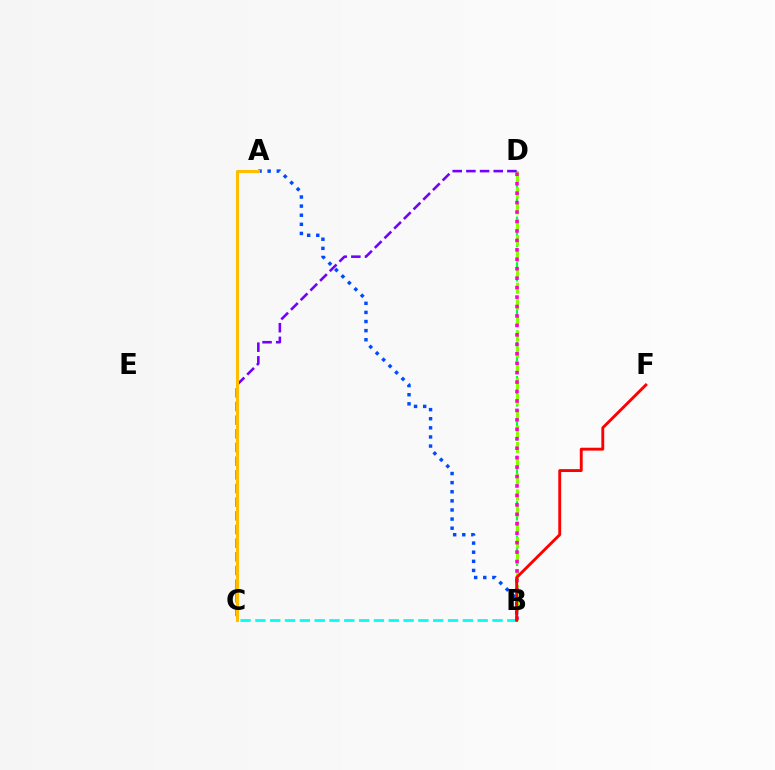{('B', 'D'): [{'color': '#00ff39', 'line_style': 'dashed', 'thickness': 1.55}, {'color': '#84ff00', 'line_style': 'dashed', 'thickness': 2.16}, {'color': '#ff00cf', 'line_style': 'dotted', 'thickness': 2.57}], ('A', 'B'): [{'color': '#004bff', 'line_style': 'dotted', 'thickness': 2.48}], ('B', 'C'): [{'color': '#00fff6', 'line_style': 'dashed', 'thickness': 2.01}], ('C', 'D'): [{'color': '#7200ff', 'line_style': 'dashed', 'thickness': 1.86}], ('A', 'C'): [{'color': '#ffbd00', 'line_style': 'solid', 'thickness': 2.23}], ('B', 'F'): [{'color': '#ff0000', 'line_style': 'solid', 'thickness': 2.08}]}